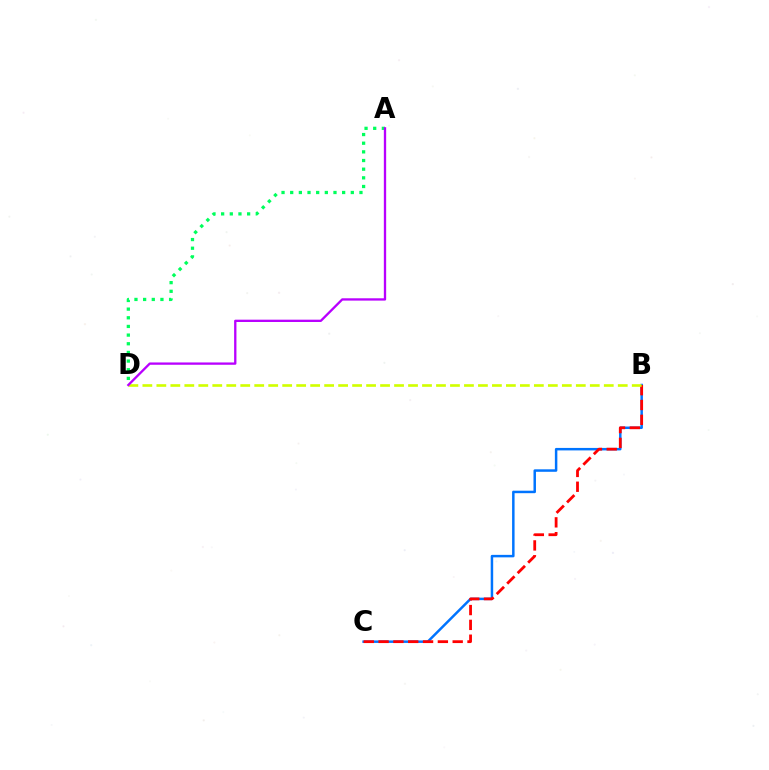{('B', 'C'): [{'color': '#0074ff', 'line_style': 'solid', 'thickness': 1.79}, {'color': '#ff0000', 'line_style': 'dashed', 'thickness': 2.01}], ('B', 'D'): [{'color': '#d1ff00', 'line_style': 'dashed', 'thickness': 1.9}], ('A', 'D'): [{'color': '#00ff5c', 'line_style': 'dotted', 'thickness': 2.35}, {'color': '#b900ff', 'line_style': 'solid', 'thickness': 1.67}]}